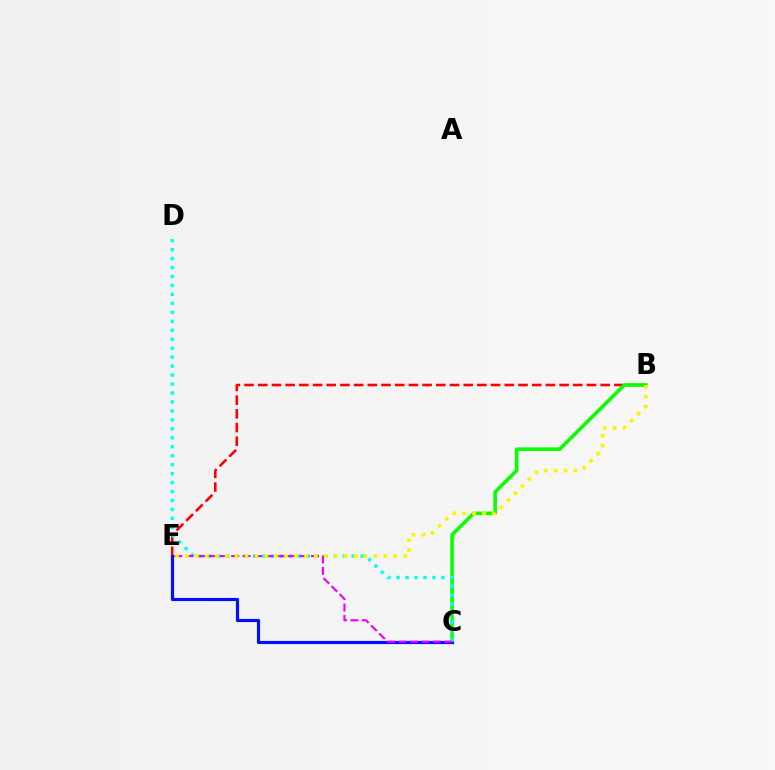{('B', 'E'): [{'color': '#ff0000', 'line_style': 'dashed', 'thickness': 1.86}, {'color': '#fcf500', 'line_style': 'dotted', 'thickness': 2.69}], ('B', 'C'): [{'color': '#08ff00', 'line_style': 'solid', 'thickness': 2.58}], ('C', 'E'): [{'color': '#0010ff', 'line_style': 'solid', 'thickness': 2.29}, {'color': '#ee00ff', 'line_style': 'dashed', 'thickness': 1.55}], ('C', 'D'): [{'color': '#00fff6', 'line_style': 'dotted', 'thickness': 2.43}]}